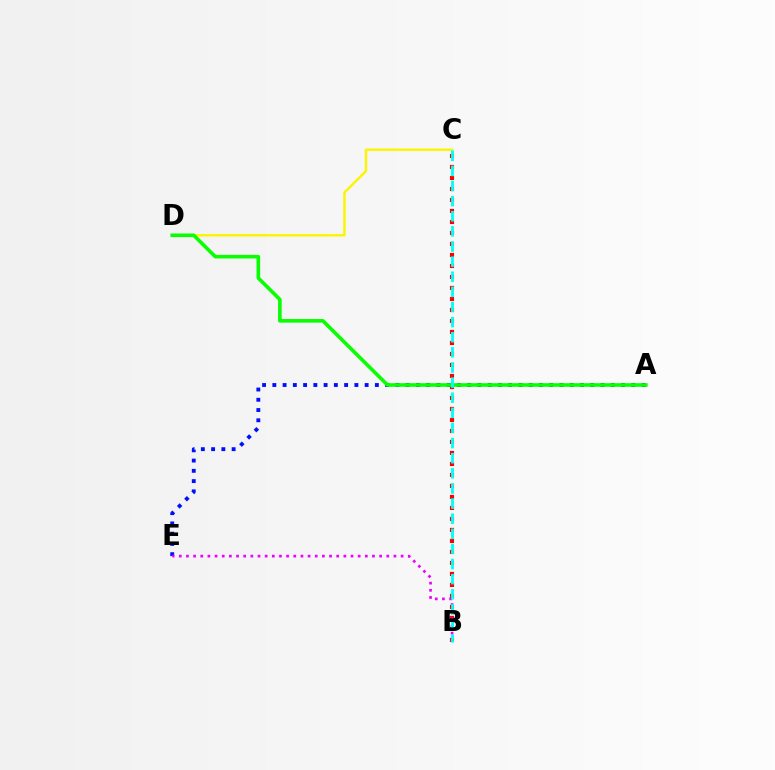{('A', 'E'): [{'color': '#0010ff', 'line_style': 'dotted', 'thickness': 2.79}], ('C', 'D'): [{'color': '#fcf500', 'line_style': 'solid', 'thickness': 1.75}], ('B', 'C'): [{'color': '#ff0000', 'line_style': 'dotted', 'thickness': 2.99}, {'color': '#00fff6', 'line_style': 'dashed', 'thickness': 2.05}], ('A', 'D'): [{'color': '#08ff00', 'line_style': 'solid', 'thickness': 2.59}], ('B', 'E'): [{'color': '#ee00ff', 'line_style': 'dotted', 'thickness': 1.94}]}